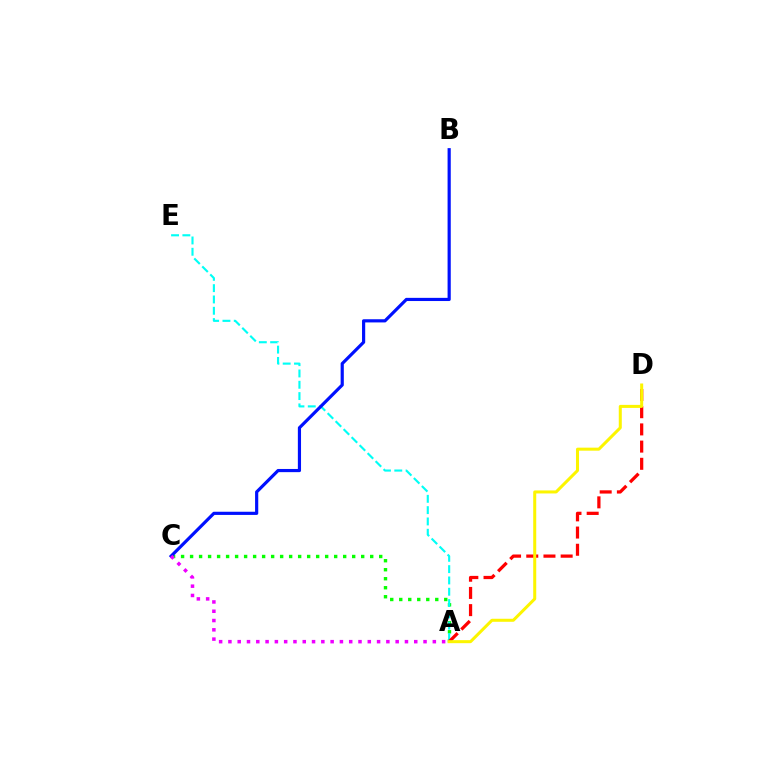{('A', 'C'): [{'color': '#08ff00', 'line_style': 'dotted', 'thickness': 2.45}, {'color': '#ee00ff', 'line_style': 'dotted', 'thickness': 2.52}], ('A', 'E'): [{'color': '#00fff6', 'line_style': 'dashed', 'thickness': 1.54}], ('A', 'D'): [{'color': '#ff0000', 'line_style': 'dashed', 'thickness': 2.34}, {'color': '#fcf500', 'line_style': 'solid', 'thickness': 2.18}], ('B', 'C'): [{'color': '#0010ff', 'line_style': 'solid', 'thickness': 2.29}]}